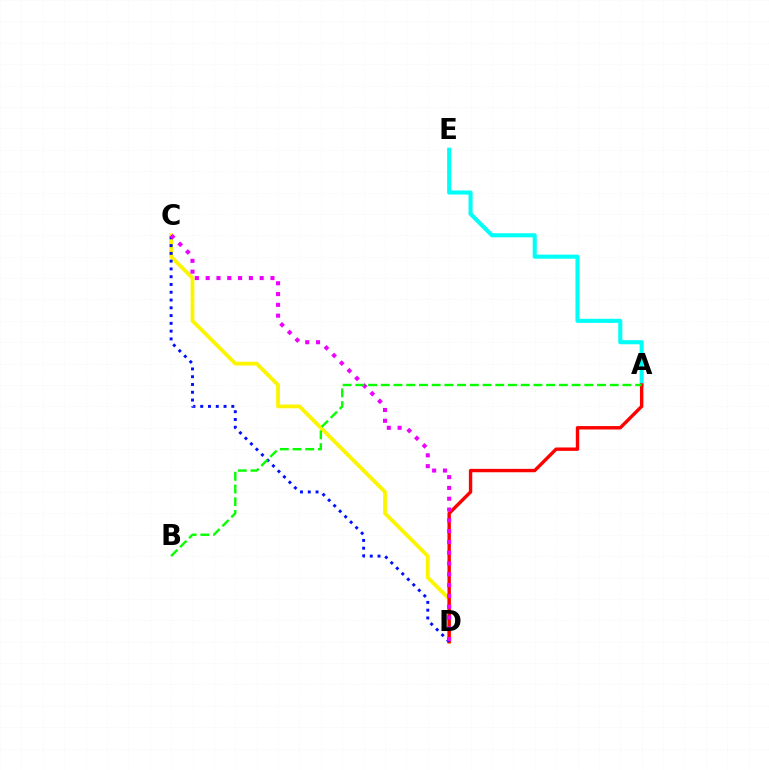{('C', 'D'): [{'color': '#fcf500', 'line_style': 'solid', 'thickness': 2.73}, {'color': '#0010ff', 'line_style': 'dotted', 'thickness': 2.11}, {'color': '#ee00ff', 'line_style': 'dotted', 'thickness': 2.93}], ('A', 'E'): [{'color': '#00fff6', 'line_style': 'solid', 'thickness': 2.94}], ('A', 'D'): [{'color': '#ff0000', 'line_style': 'solid', 'thickness': 2.44}], ('A', 'B'): [{'color': '#08ff00', 'line_style': 'dashed', 'thickness': 1.73}]}